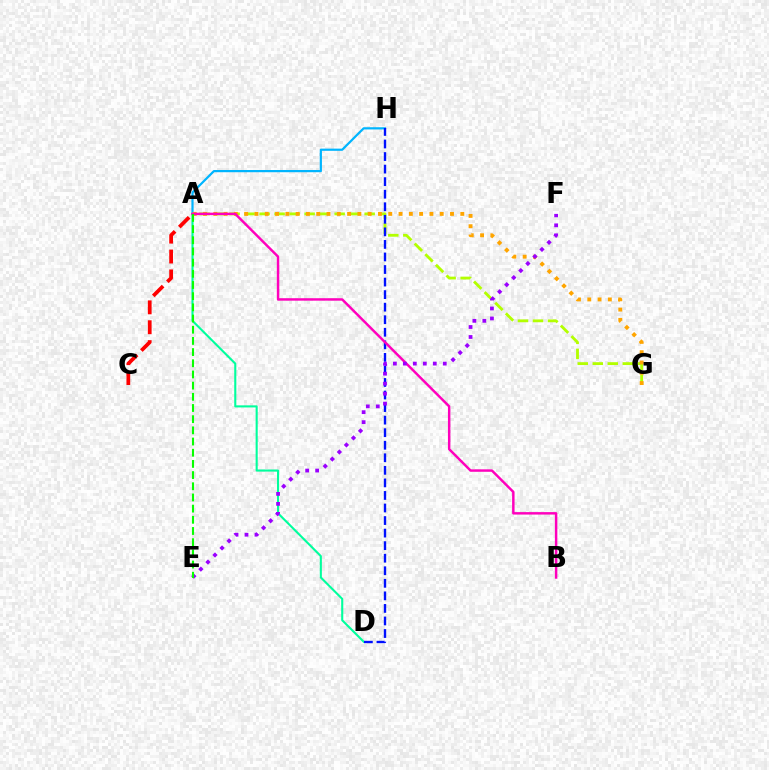{('A', 'H'): [{'color': '#00b5ff', 'line_style': 'solid', 'thickness': 1.59}], ('A', 'G'): [{'color': '#b3ff00', 'line_style': 'dashed', 'thickness': 2.04}, {'color': '#ffa500', 'line_style': 'dotted', 'thickness': 2.8}], ('A', 'D'): [{'color': '#00ff9d', 'line_style': 'solid', 'thickness': 1.51}], ('D', 'H'): [{'color': '#0010ff', 'line_style': 'dashed', 'thickness': 1.71}], ('A', 'B'): [{'color': '#ff00bd', 'line_style': 'solid', 'thickness': 1.77}], ('E', 'F'): [{'color': '#9b00ff', 'line_style': 'dotted', 'thickness': 2.71}], ('A', 'E'): [{'color': '#08ff00', 'line_style': 'dashed', 'thickness': 1.52}], ('A', 'C'): [{'color': '#ff0000', 'line_style': 'dashed', 'thickness': 2.7}]}